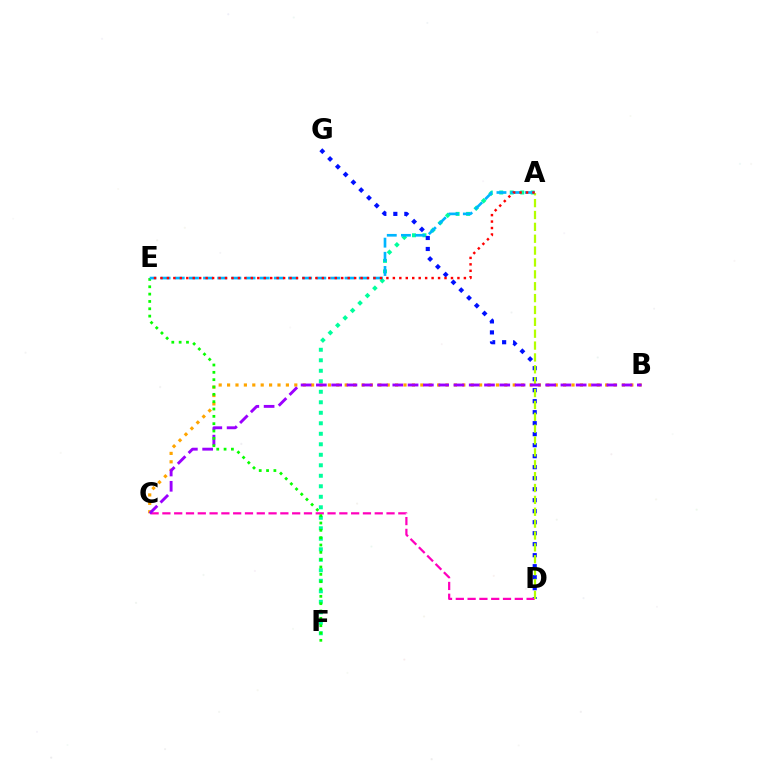{('B', 'C'): [{'color': '#ffa500', 'line_style': 'dotted', 'thickness': 2.28}, {'color': '#9b00ff', 'line_style': 'dashed', 'thickness': 2.08}], ('A', 'F'): [{'color': '#00ff9d', 'line_style': 'dotted', 'thickness': 2.85}], ('D', 'G'): [{'color': '#0010ff', 'line_style': 'dotted', 'thickness': 2.99}], ('C', 'D'): [{'color': '#ff00bd', 'line_style': 'dashed', 'thickness': 1.6}], ('A', 'D'): [{'color': '#b3ff00', 'line_style': 'dashed', 'thickness': 1.61}], ('E', 'F'): [{'color': '#08ff00', 'line_style': 'dotted', 'thickness': 1.99}], ('A', 'E'): [{'color': '#00b5ff', 'line_style': 'dashed', 'thickness': 1.92}, {'color': '#ff0000', 'line_style': 'dotted', 'thickness': 1.75}]}